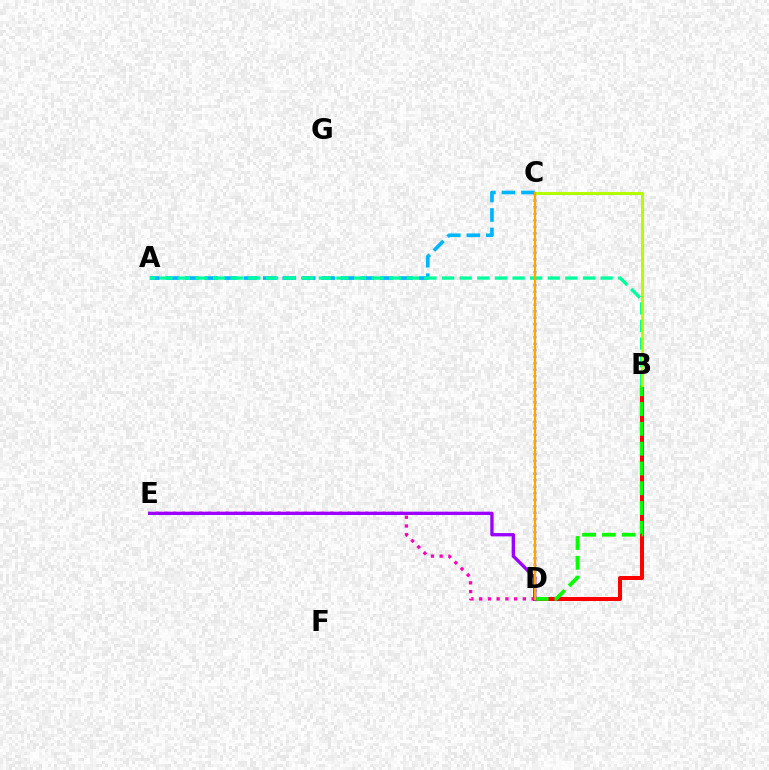{('B', 'D'): [{'color': '#ff0000', 'line_style': 'solid', 'thickness': 2.88}, {'color': '#08ff00', 'line_style': 'dashed', 'thickness': 2.69}], ('D', 'E'): [{'color': '#ff00bd', 'line_style': 'dotted', 'thickness': 2.37}, {'color': '#9b00ff', 'line_style': 'solid', 'thickness': 2.38}], ('C', 'D'): [{'color': '#0010ff', 'line_style': 'dotted', 'thickness': 1.77}, {'color': '#ffa500', 'line_style': 'solid', 'thickness': 1.68}], ('A', 'C'): [{'color': '#00b5ff', 'line_style': 'dashed', 'thickness': 2.65}], ('A', 'B'): [{'color': '#00ff9d', 'line_style': 'dashed', 'thickness': 2.39}], ('B', 'C'): [{'color': '#b3ff00', 'line_style': 'solid', 'thickness': 2.2}]}